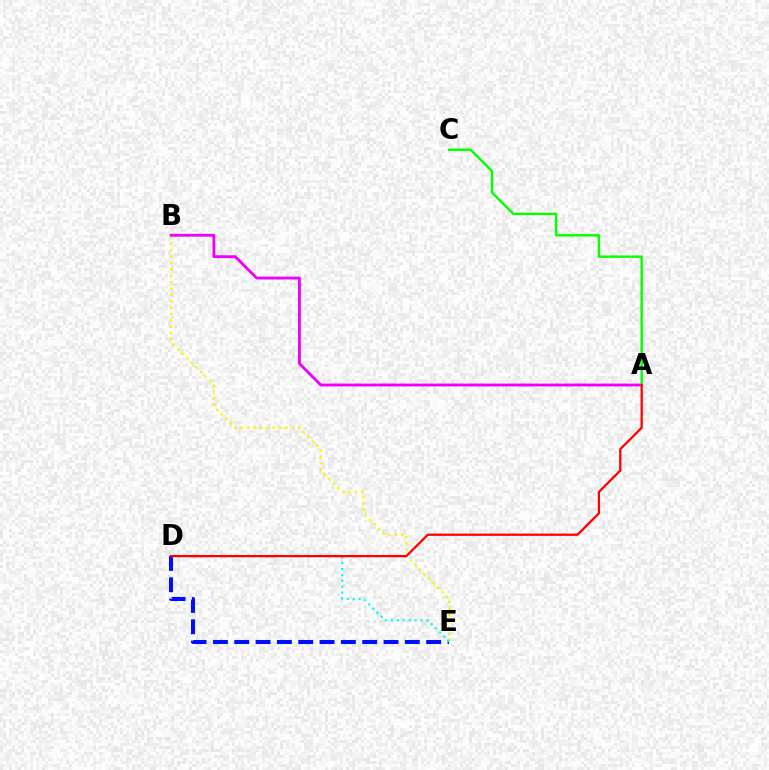{('B', 'E'): [{'color': '#fcf500', 'line_style': 'dotted', 'thickness': 1.73}], ('D', 'E'): [{'color': '#0010ff', 'line_style': 'dashed', 'thickness': 2.9}, {'color': '#00fff6', 'line_style': 'dotted', 'thickness': 1.6}], ('A', 'B'): [{'color': '#ee00ff', 'line_style': 'solid', 'thickness': 2.04}], ('A', 'C'): [{'color': '#08ff00', 'line_style': 'solid', 'thickness': 1.74}], ('A', 'D'): [{'color': '#ff0000', 'line_style': 'solid', 'thickness': 1.63}]}